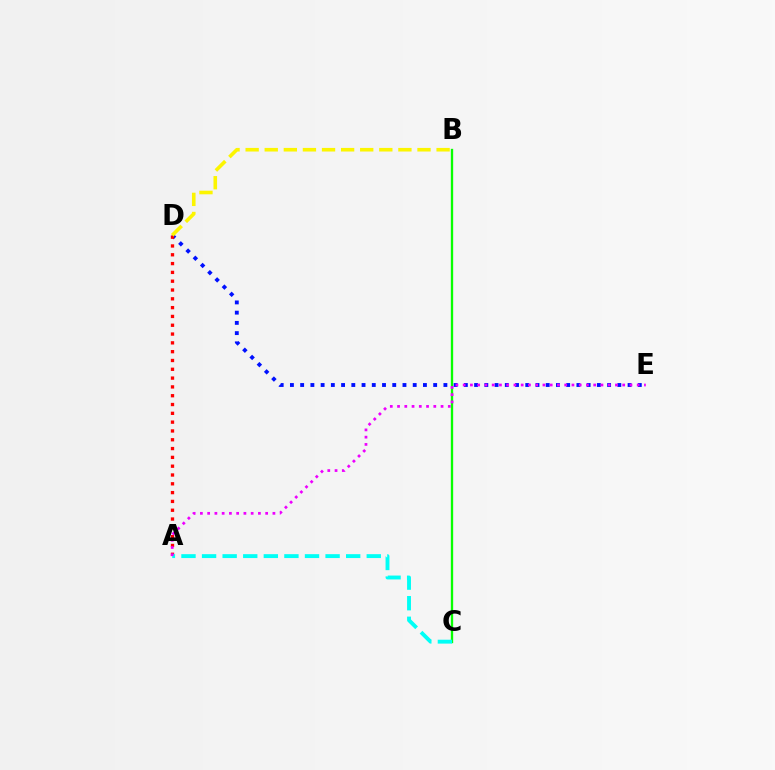{('B', 'C'): [{'color': '#08ff00', 'line_style': 'solid', 'thickness': 1.68}], ('D', 'E'): [{'color': '#0010ff', 'line_style': 'dotted', 'thickness': 2.78}], ('A', 'D'): [{'color': '#ff0000', 'line_style': 'dotted', 'thickness': 2.39}], ('A', 'C'): [{'color': '#00fff6', 'line_style': 'dashed', 'thickness': 2.8}], ('B', 'D'): [{'color': '#fcf500', 'line_style': 'dashed', 'thickness': 2.59}], ('A', 'E'): [{'color': '#ee00ff', 'line_style': 'dotted', 'thickness': 1.97}]}